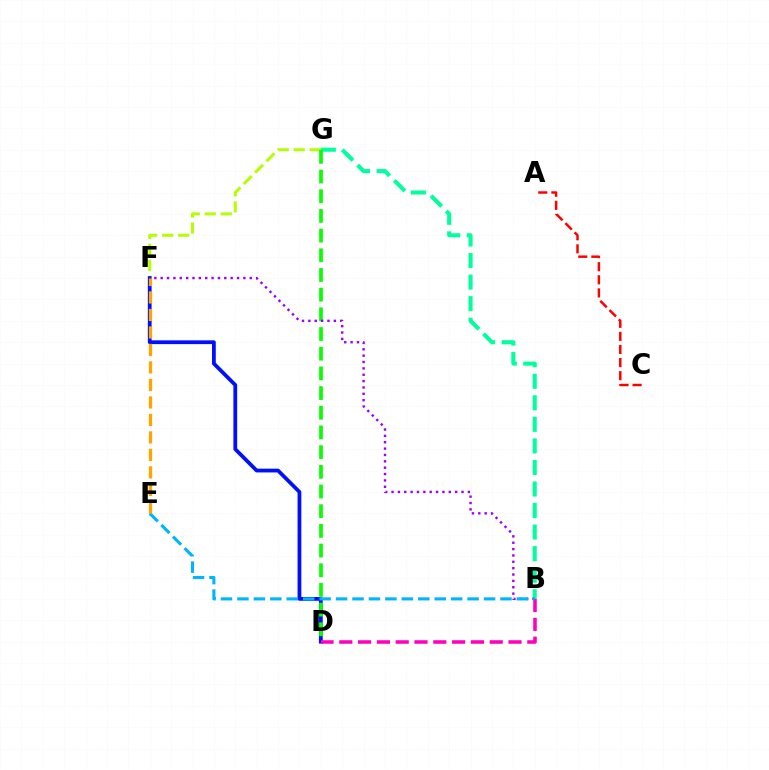{('F', 'G'): [{'color': '#b3ff00', 'line_style': 'dashed', 'thickness': 2.17}], ('D', 'F'): [{'color': '#0010ff', 'line_style': 'solid', 'thickness': 2.72}], ('B', 'G'): [{'color': '#00ff9d', 'line_style': 'dashed', 'thickness': 2.93}], ('D', 'G'): [{'color': '#08ff00', 'line_style': 'dashed', 'thickness': 2.67}], ('A', 'C'): [{'color': '#ff0000', 'line_style': 'dashed', 'thickness': 1.78}], ('B', 'D'): [{'color': '#ff00bd', 'line_style': 'dashed', 'thickness': 2.55}], ('B', 'F'): [{'color': '#9b00ff', 'line_style': 'dotted', 'thickness': 1.73}], ('B', 'E'): [{'color': '#00b5ff', 'line_style': 'dashed', 'thickness': 2.23}], ('E', 'F'): [{'color': '#ffa500', 'line_style': 'dashed', 'thickness': 2.38}]}